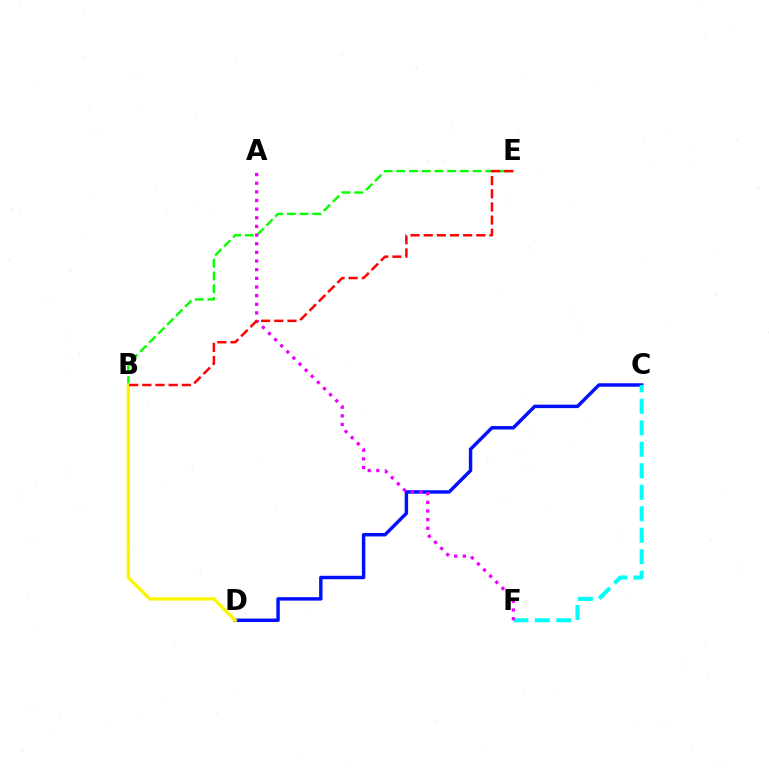{('C', 'D'): [{'color': '#0010ff', 'line_style': 'solid', 'thickness': 2.48}], ('C', 'F'): [{'color': '#00fff6', 'line_style': 'dashed', 'thickness': 2.92}], ('B', 'E'): [{'color': '#08ff00', 'line_style': 'dashed', 'thickness': 1.73}, {'color': '#ff0000', 'line_style': 'dashed', 'thickness': 1.79}], ('A', 'F'): [{'color': '#ee00ff', 'line_style': 'dotted', 'thickness': 2.35}], ('B', 'D'): [{'color': '#fcf500', 'line_style': 'solid', 'thickness': 2.4}]}